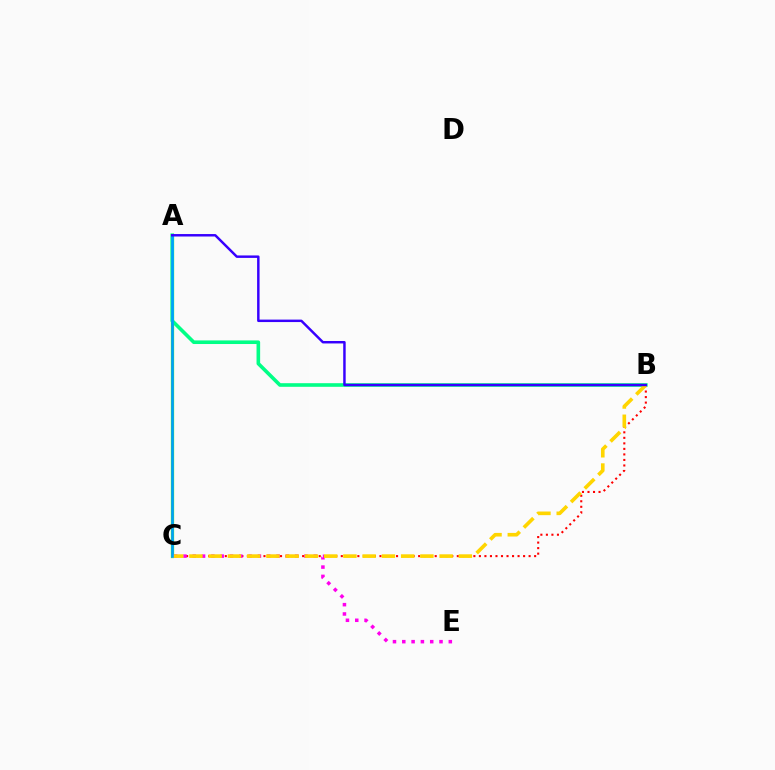{('B', 'C'): [{'color': '#ff0000', 'line_style': 'dotted', 'thickness': 1.5}, {'color': '#ffd500', 'line_style': 'dashed', 'thickness': 2.61}], ('A', 'C'): [{'color': '#4fff00', 'line_style': 'solid', 'thickness': 2.34}, {'color': '#009eff', 'line_style': 'solid', 'thickness': 1.88}], ('C', 'E'): [{'color': '#ff00ed', 'line_style': 'dotted', 'thickness': 2.53}], ('A', 'B'): [{'color': '#00ff86', 'line_style': 'solid', 'thickness': 2.6}, {'color': '#3700ff', 'line_style': 'solid', 'thickness': 1.77}]}